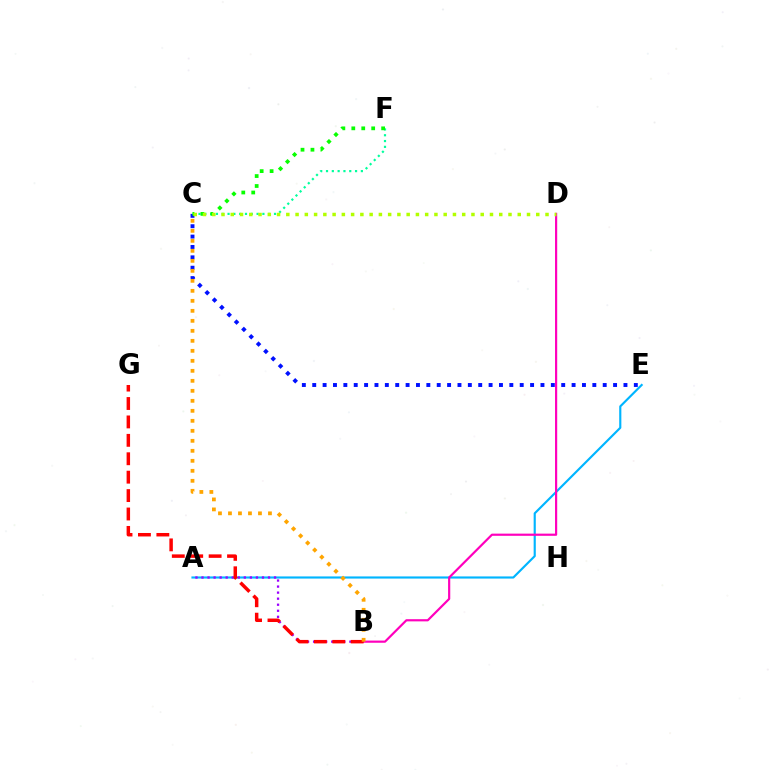{('A', 'E'): [{'color': '#00b5ff', 'line_style': 'solid', 'thickness': 1.54}], ('C', 'E'): [{'color': '#0010ff', 'line_style': 'dotted', 'thickness': 2.82}], ('A', 'B'): [{'color': '#9b00ff', 'line_style': 'dotted', 'thickness': 1.64}], ('B', 'D'): [{'color': '#ff00bd', 'line_style': 'solid', 'thickness': 1.57}], ('B', 'G'): [{'color': '#ff0000', 'line_style': 'dashed', 'thickness': 2.5}], ('C', 'F'): [{'color': '#00ff9d', 'line_style': 'dotted', 'thickness': 1.58}, {'color': '#08ff00', 'line_style': 'dotted', 'thickness': 2.7}], ('B', 'C'): [{'color': '#ffa500', 'line_style': 'dotted', 'thickness': 2.72}], ('C', 'D'): [{'color': '#b3ff00', 'line_style': 'dotted', 'thickness': 2.52}]}